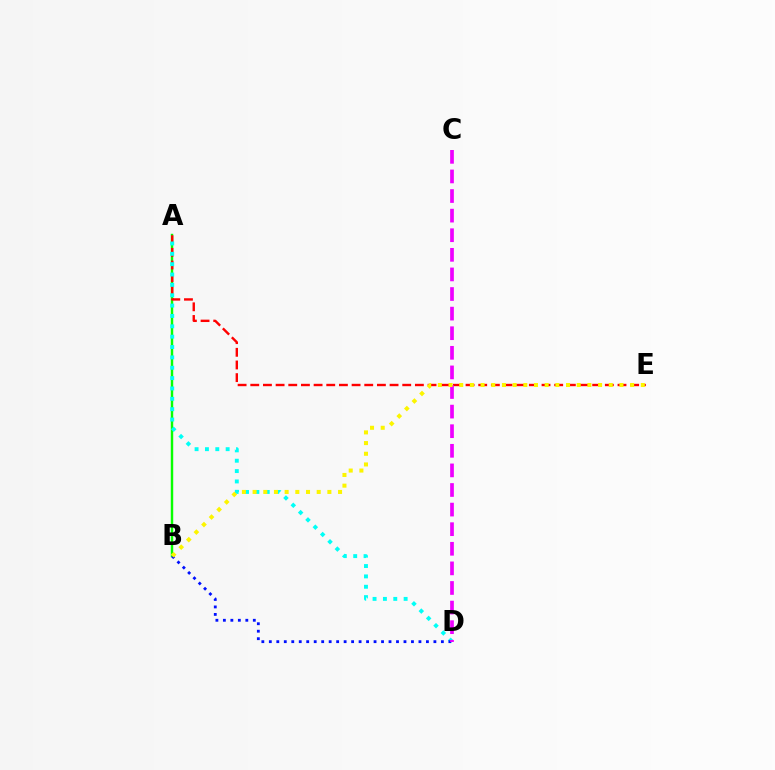{('A', 'B'): [{'color': '#08ff00', 'line_style': 'solid', 'thickness': 1.76}], ('A', 'E'): [{'color': '#ff0000', 'line_style': 'dashed', 'thickness': 1.72}], ('A', 'D'): [{'color': '#00fff6', 'line_style': 'dotted', 'thickness': 2.81}], ('B', 'D'): [{'color': '#0010ff', 'line_style': 'dotted', 'thickness': 2.03}], ('C', 'D'): [{'color': '#ee00ff', 'line_style': 'dashed', 'thickness': 2.66}], ('B', 'E'): [{'color': '#fcf500', 'line_style': 'dotted', 'thickness': 2.9}]}